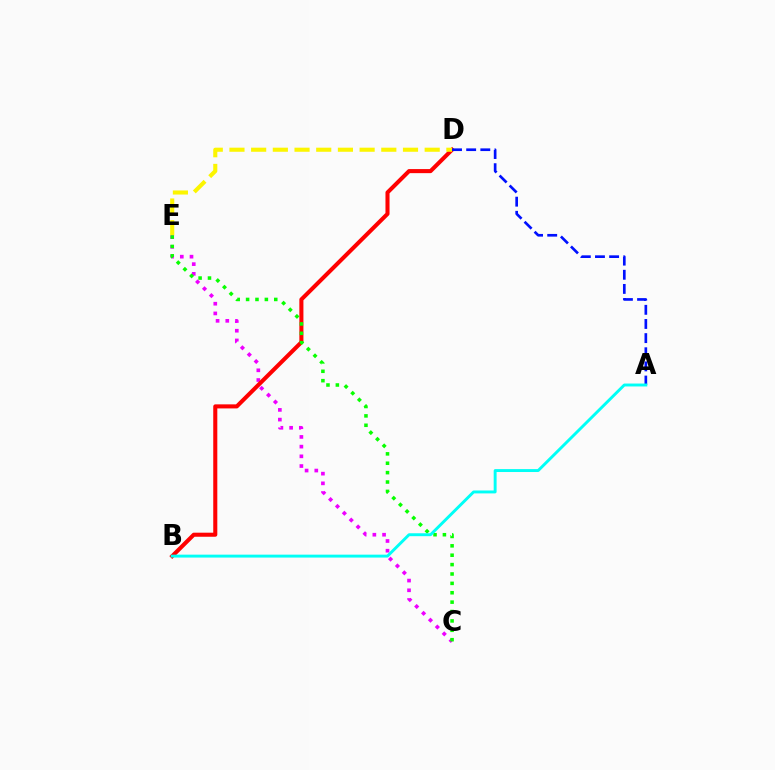{('C', 'E'): [{'color': '#ee00ff', 'line_style': 'dotted', 'thickness': 2.64}, {'color': '#08ff00', 'line_style': 'dotted', 'thickness': 2.55}], ('B', 'D'): [{'color': '#ff0000', 'line_style': 'solid', 'thickness': 2.93}], ('D', 'E'): [{'color': '#fcf500', 'line_style': 'dashed', 'thickness': 2.95}], ('A', 'D'): [{'color': '#0010ff', 'line_style': 'dashed', 'thickness': 1.92}], ('A', 'B'): [{'color': '#00fff6', 'line_style': 'solid', 'thickness': 2.1}]}